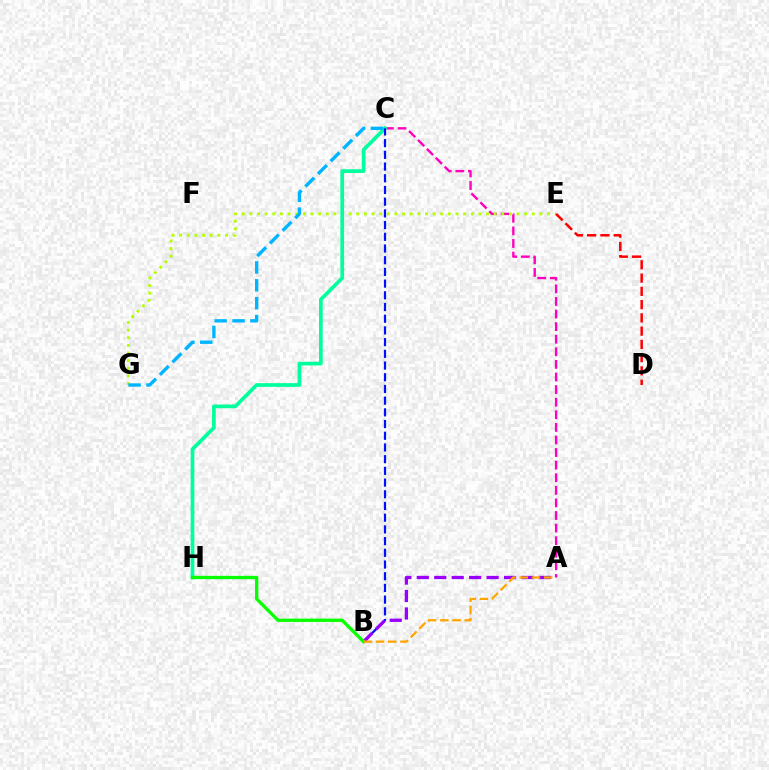{('A', 'C'): [{'color': '#ff00bd', 'line_style': 'dashed', 'thickness': 1.71}], ('E', 'G'): [{'color': '#b3ff00', 'line_style': 'dotted', 'thickness': 2.07}], ('C', 'H'): [{'color': '#00ff9d', 'line_style': 'solid', 'thickness': 2.67}], ('B', 'C'): [{'color': '#0010ff', 'line_style': 'dashed', 'thickness': 1.59}], ('A', 'B'): [{'color': '#9b00ff', 'line_style': 'dashed', 'thickness': 2.37}, {'color': '#ffa500', 'line_style': 'dashed', 'thickness': 1.66}], ('C', 'G'): [{'color': '#00b5ff', 'line_style': 'dashed', 'thickness': 2.43}], ('B', 'H'): [{'color': '#08ff00', 'line_style': 'solid', 'thickness': 2.38}], ('D', 'E'): [{'color': '#ff0000', 'line_style': 'dashed', 'thickness': 1.8}]}